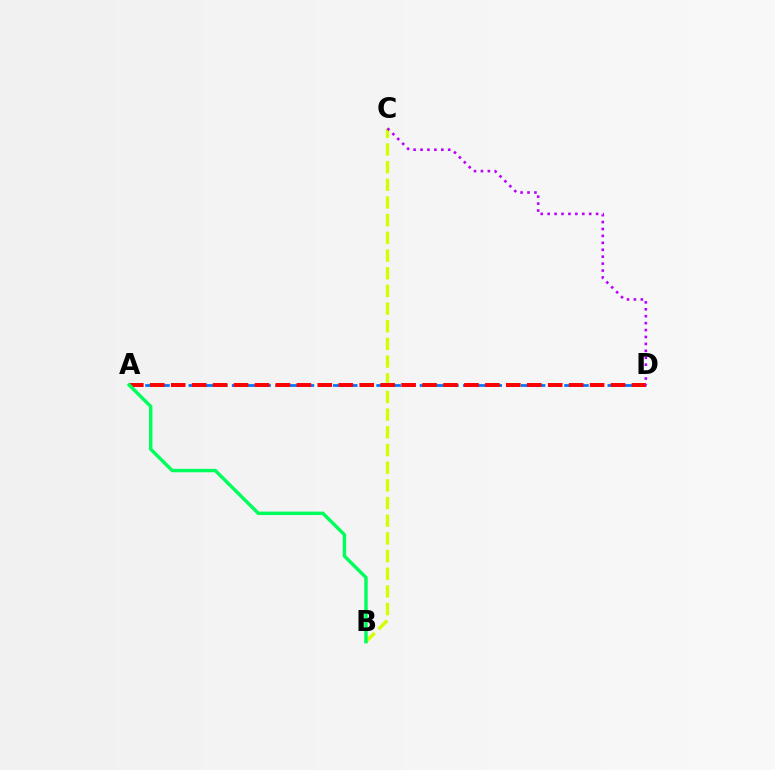{('B', 'C'): [{'color': '#d1ff00', 'line_style': 'dashed', 'thickness': 2.4}], ('A', 'D'): [{'color': '#0074ff', 'line_style': 'dashed', 'thickness': 1.96}, {'color': '#ff0000', 'line_style': 'dashed', 'thickness': 2.85}], ('C', 'D'): [{'color': '#b900ff', 'line_style': 'dotted', 'thickness': 1.88}], ('A', 'B'): [{'color': '#00ff5c', 'line_style': 'solid', 'thickness': 2.47}]}